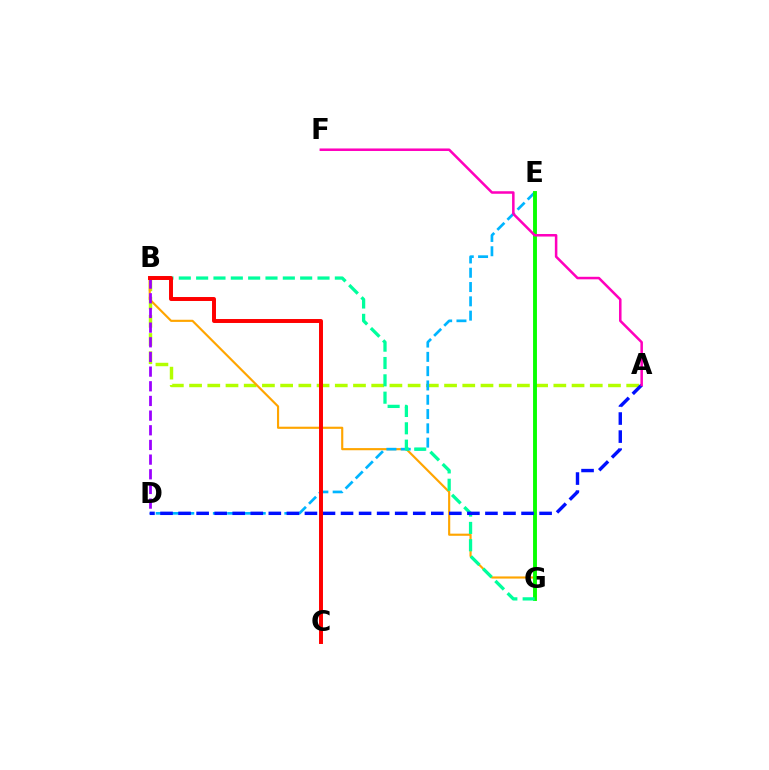{('A', 'B'): [{'color': '#b3ff00', 'line_style': 'dashed', 'thickness': 2.47}], ('B', 'G'): [{'color': '#ffa500', 'line_style': 'solid', 'thickness': 1.55}, {'color': '#00ff9d', 'line_style': 'dashed', 'thickness': 2.36}], ('D', 'E'): [{'color': '#00b5ff', 'line_style': 'dashed', 'thickness': 1.94}], ('E', 'G'): [{'color': '#08ff00', 'line_style': 'solid', 'thickness': 2.79}], ('B', 'D'): [{'color': '#9b00ff', 'line_style': 'dashed', 'thickness': 1.99}], ('A', 'D'): [{'color': '#0010ff', 'line_style': 'dashed', 'thickness': 2.45}], ('A', 'F'): [{'color': '#ff00bd', 'line_style': 'solid', 'thickness': 1.82}], ('B', 'C'): [{'color': '#ff0000', 'line_style': 'solid', 'thickness': 2.85}]}